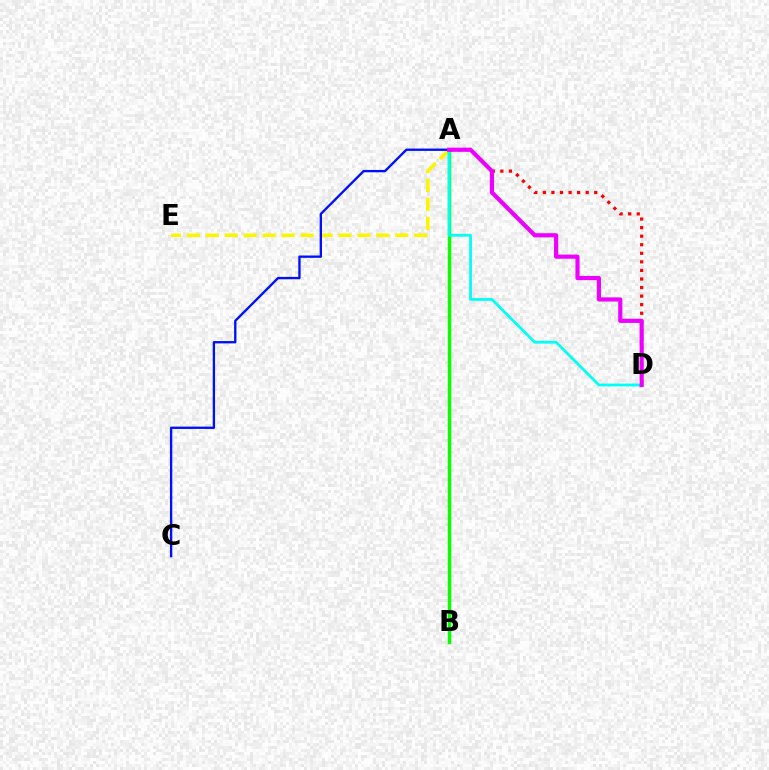{('A', 'E'): [{'color': '#fcf500', 'line_style': 'dashed', 'thickness': 2.58}], ('A', 'B'): [{'color': '#08ff00', 'line_style': 'solid', 'thickness': 2.5}], ('A', 'C'): [{'color': '#0010ff', 'line_style': 'solid', 'thickness': 1.69}], ('A', 'D'): [{'color': '#00fff6', 'line_style': 'solid', 'thickness': 2.0}, {'color': '#ff0000', 'line_style': 'dotted', 'thickness': 2.33}, {'color': '#ee00ff', 'line_style': 'solid', 'thickness': 3.0}]}